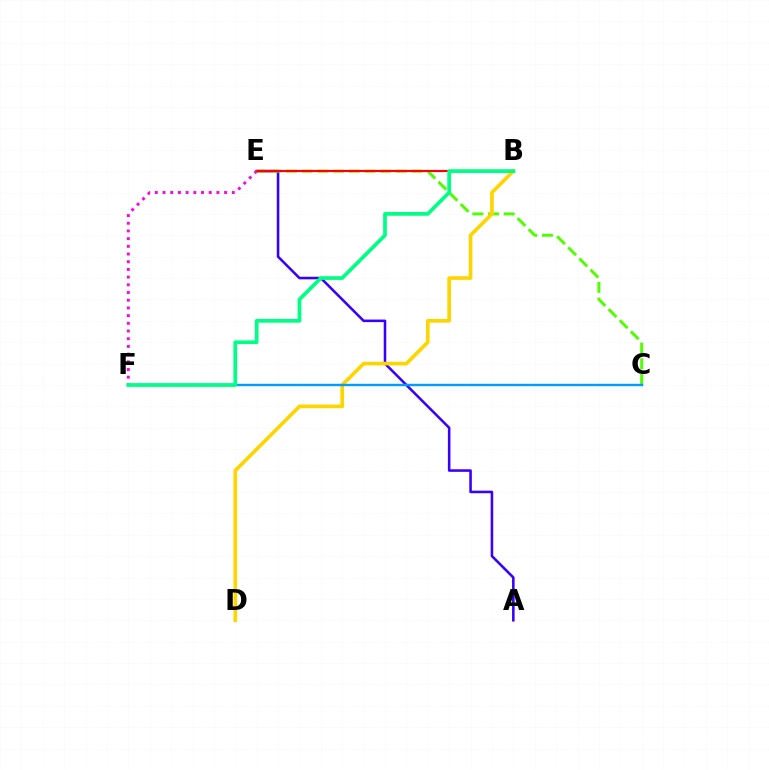{('A', 'E'): [{'color': '#3700ff', 'line_style': 'solid', 'thickness': 1.85}], ('C', 'E'): [{'color': '#4fff00', 'line_style': 'dashed', 'thickness': 2.13}], ('B', 'E'): [{'color': '#ff0000', 'line_style': 'solid', 'thickness': 1.55}], ('B', 'D'): [{'color': '#ffd500', 'line_style': 'solid', 'thickness': 2.64}], ('C', 'F'): [{'color': '#009eff', 'line_style': 'solid', 'thickness': 1.72}], ('E', 'F'): [{'color': '#ff00ed', 'line_style': 'dotted', 'thickness': 2.09}], ('B', 'F'): [{'color': '#00ff86', 'line_style': 'solid', 'thickness': 2.68}]}